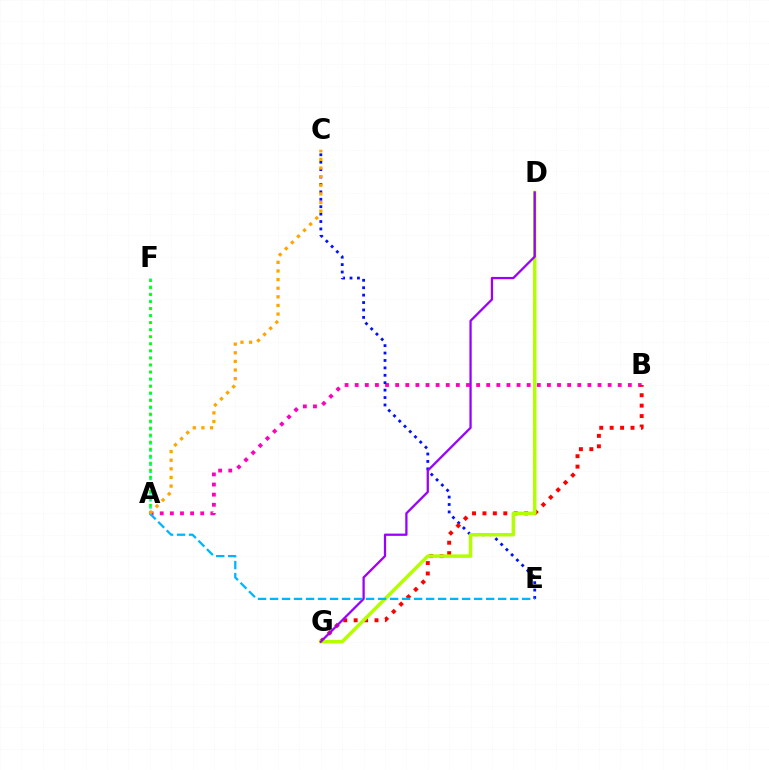{('A', 'F'): [{'color': '#00ff9d', 'line_style': 'dotted', 'thickness': 1.93}, {'color': '#08ff00', 'line_style': 'dotted', 'thickness': 1.91}], ('A', 'B'): [{'color': '#ff00bd', 'line_style': 'dotted', 'thickness': 2.75}], ('C', 'E'): [{'color': '#0010ff', 'line_style': 'dotted', 'thickness': 2.02}], ('B', 'G'): [{'color': '#ff0000', 'line_style': 'dotted', 'thickness': 2.83}], ('D', 'G'): [{'color': '#b3ff00', 'line_style': 'solid', 'thickness': 2.51}, {'color': '#9b00ff', 'line_style': 'solid', 'thickness': 1.64}], ('A', 'E'): [{'color': '#00b5ff', 'line_style': 'dashed', 'thickness': 1.63}], ('A', 'C'): [{'color': '#ffa500', 'line_style': 'dotted', 'thickness': 2.34}]}